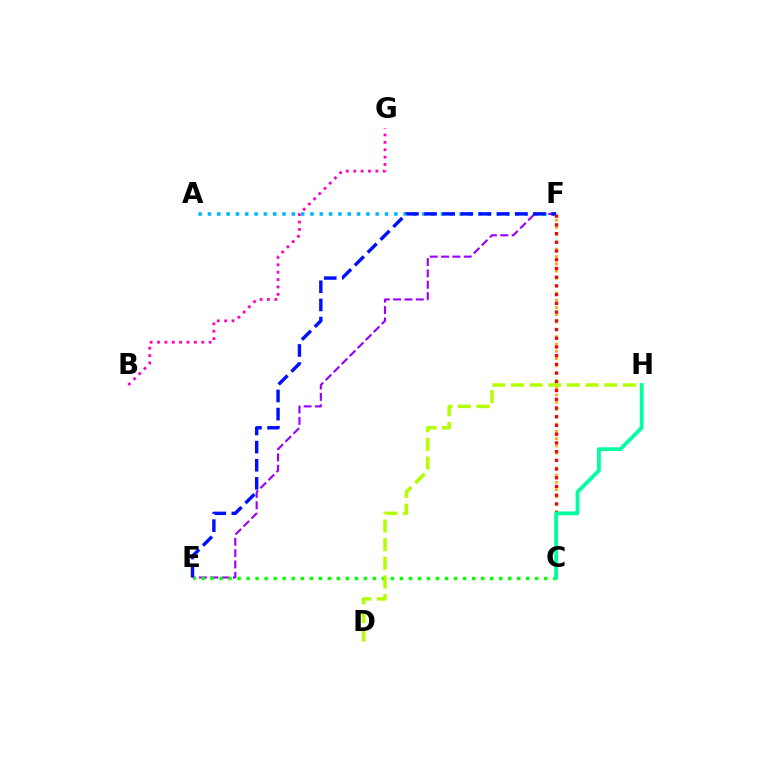{('E', 'F'): [{'color': '#9b00ff', 'line_style': 'dashed', 'thickness': 1.54}, {'color': '#0010ff', 'line_style': 'dashed', 'thickness': 2.46}], ('A', 'F'): [{'color': '#00b5ff', 'line_style': 'dotted', 'thickness': 2.53}], ('C', 'F'): [{'color': '#ffa500', 'line_style': 'dotted', 'thickness': 1.98}, {'color': '#ff0000', 'line_style': 'dotted', 'thickness': 2.37}], ('C', 'E'): [{'color': '#08ff00', 'line_style': 'dotted', 'thickness': 2.45}], ('C', 'H'): [{'color': '#00ff9d', 'line_style': 'solid', 'thickness': 2.72}], ('B', 'G'): [{'color': '#ff00bd', 'line_style': 'dotted', 'thickness': 2.0}], ('D', 'H'): [{'color': '#b3ff00', 'line_style': 'dashed', 'thickness': 2.53}]}